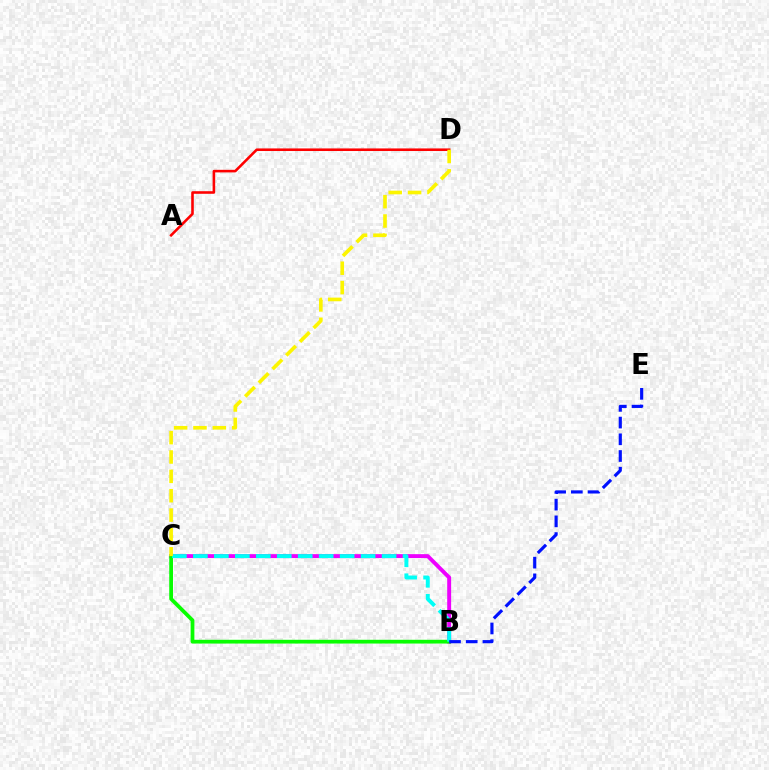{('B', 'C'): [{'color': '#ee00ff', 'line_style': 'solid', 'thickness': 2.82}, {'color': '#08ff00', 'line_style': 'solid', 'thickness': 2.71}, {'color': '#00fff6', 'line_style': 'dashed', 'thickness': 2.85}], ('A', 'D'): [{'color': '#ff0000', 'line_style': 'solid', 'thickness': 1.86}], ('B', 'E'): [{'color': '#0010ff', 'line_style': 'dashed', 'thickness': 2.27}], ('C', 'D'): [{'color': '#fcf500', 'line_style': 'dashed', 'thickness': 2.63}]}